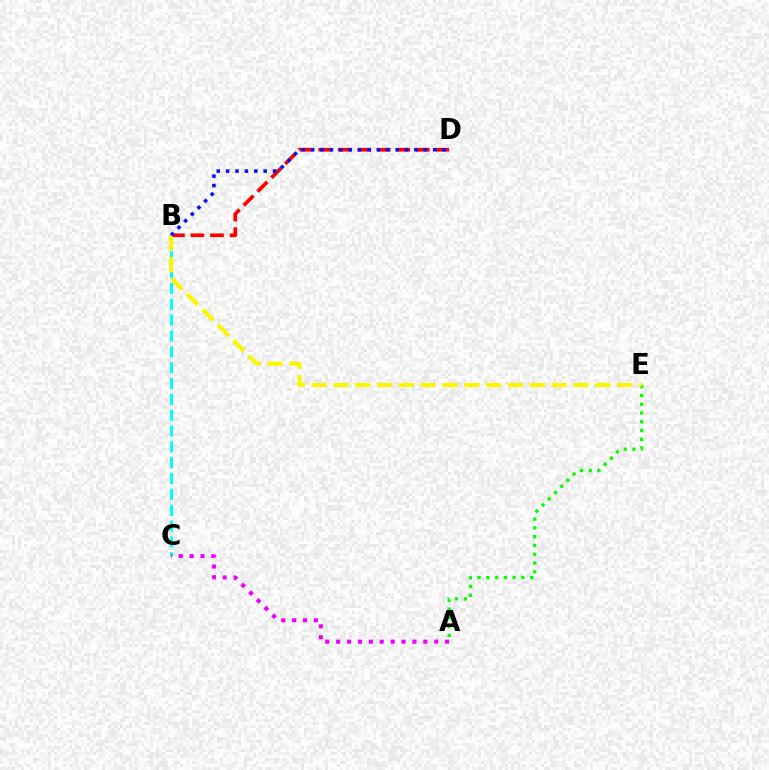{('B', 'C'): [{'color': '#00fff6', 'line_style': 'dashed', 'thickness': 2.15}], ('B', 'D'): [{'color': '#ff0000', 'line_style': 'dashed', 'thickness': 2.65}, {'color': '#0010ff', 'line_style': 'dotted', 'thickness': 2.55}], ('A', 'E'): [{'color': '#08ff00', 'line_style': 'dotted', 'thickness': 2.38}], ('B', 'E'): [{'color': '#fcf500', 'line_style': 'dashed', 'thickness': 2.96}], ('A', 'C'): [{'color': '#ee00ff', 'line_style': 'dotted', 'thickness': 2.96}]}